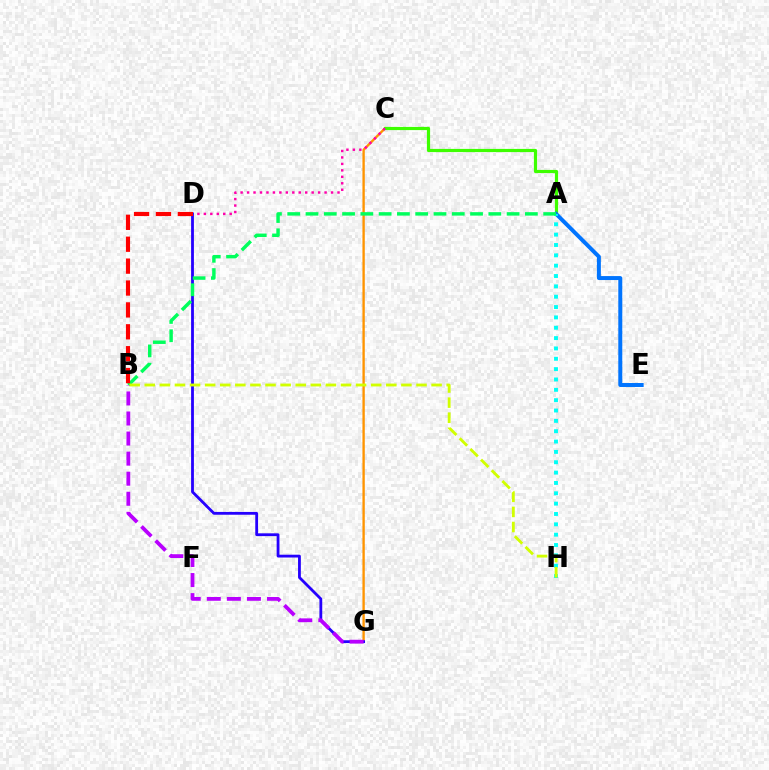{('C', 'G'): [{'color': '#ff9400', 'line_style': 'solid', 'thickness': 1.7}], ('A', 'C'): [{'color': '#3dff00', 'line_style': 'solid', 'thickness': 2.3}], ('C', 'D'): [{'color': '#ff00ac', 'line_style': 'dotted', 'thickness': 1.76}], ('D', 'G'): [{'color': '#2500ff', 'line_style': 'solid', 'thickness': 2.02}], ('A', 'E'): [{'color': '#0074ff', 'line_style': 'solid', 'thickness': 2.86}], ('A', 'H'): [{'color': '#00fff6', 'line_style': 'dotted', 'thickness': 2.81}], ('A', 'B'): [{'color': '#00ff5c', 'line_style': 'dashed', 'thickness': 2.48}], ('B', 'G'): [{'color': '#b900ff', 'line_style': 'dashed', 'thickness': 2.73}], ('B', 'H'): [{'color': '#d1ff00', 'line_style': 'dashed', 'thickness': 2.05}], ('B', 'D'): [{'color': '#ff0000', 'line_style': 'dashed', 'thickness': 2.97}]}